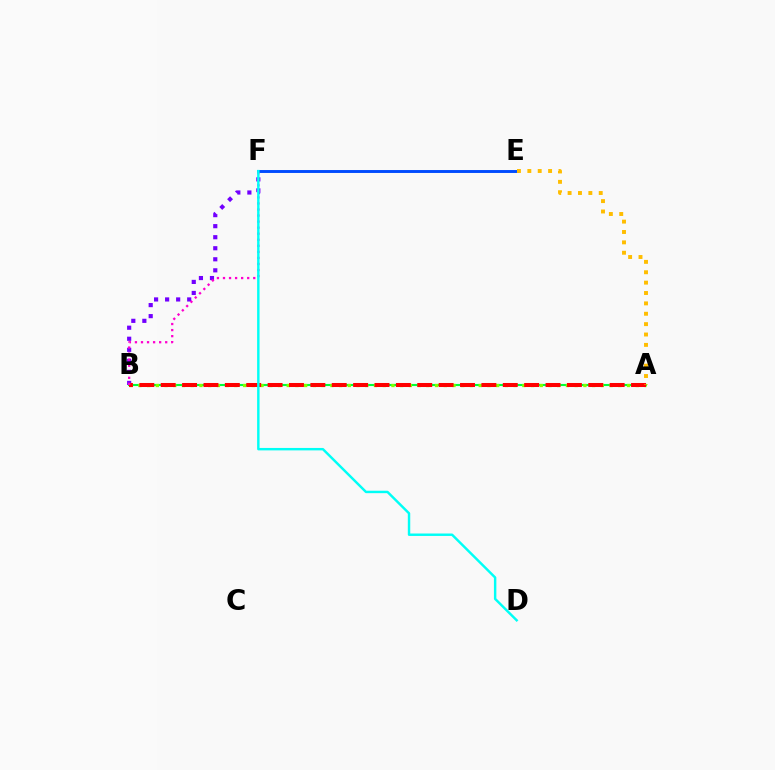{('B', 'F'): [{'color': '#7200ff', 'line_style': 'dotted', 'thickness': 3.0}, {'color': '#ff00cf', 'line_style': 'dotted', 'thickness': 1.64}], ('A', 'B'): [{'color': '#00ff39', 'line_style': 'solid', 'thickness': 1.52}, {'color': '#84ff00', 'line_style': 'dotted', 'thickness': 2.37}, {'color': '#ff0000', 'line_style': 'dashed', 'thickness': 2.9}], ('E', 'F'): [{'color': '#004bff', 'line_style': 'solid', 'thickness': 2.1}], ('A', 'E'): [{'color': '#ffbd00', 'line_style': 'dotted', 'thickness': 2.82}], ('D', 'F'): [{'color': '#00fff6', 'line_style': 'solid', 'thickness': 1.75}]}